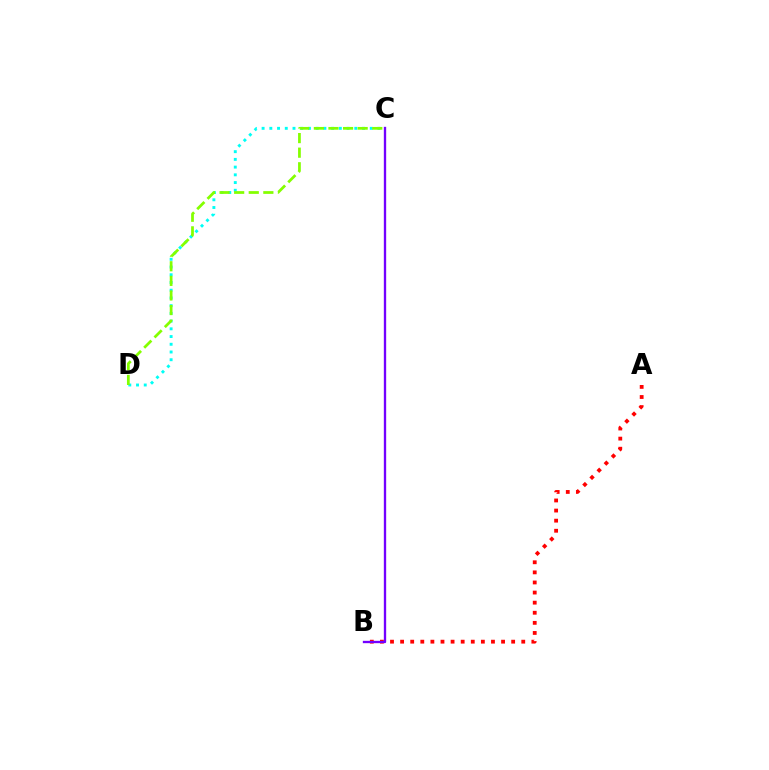{('A', 'B'): [{'color': '#ff0000', 'line_style': 'dotted', 'thickness': 2.74}], ('C', 'D'): [{'color': '#00fff6', 'line_style': 'dotted', 'thickness': 2.1}, {'color': '#84ff00', 'line_style': 'dashed', 'thickness': 1.98}], ('B', 'C'): [{'color': '#7200ff', 'line_style': 'solid', 'thickness': 1.68}]}